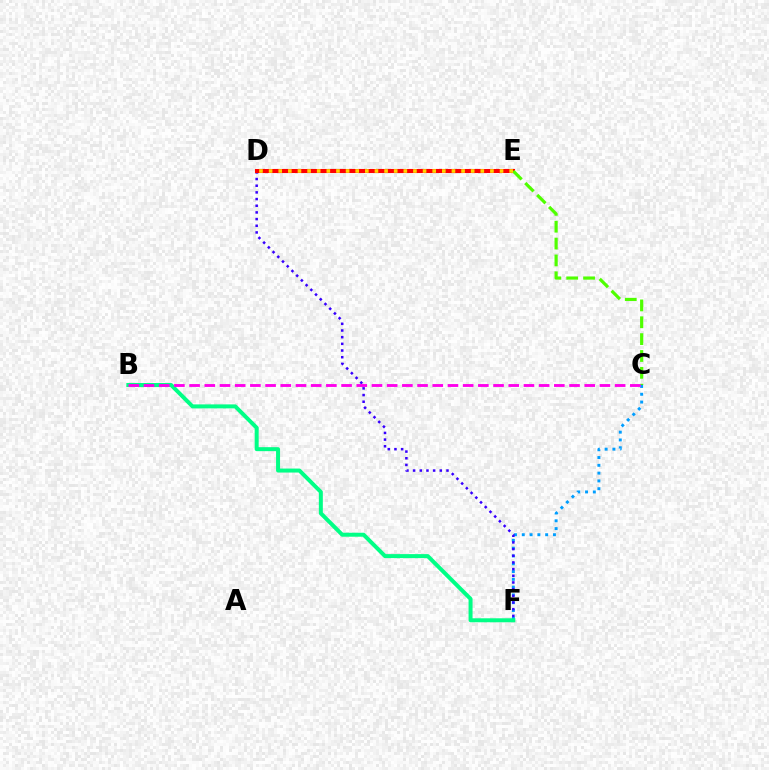{('C', 'F'): [{'color': '#009eff', 'line_style': 'dotted', 'thickness': 2.12}], ('D', 'F'): [{'color': '#3700ff', 'line_style': 'dotted', 'thickness': 1.81}], ('B', 'F'): [{'color': '#00ff86', 'line_style': 'solid', 'thickness': 2.87}], ('D', 'E'): [{'color': '#ff0000', 'line_style': 'solid', 'thickness': 2.92}, {'color': '#ffd500', 'line_style': 'dotted', 'thickness': 2.61}], ('C', 'E'): [{'color': '#4fff00', 'line_style': 'dashed', 'thickness': 2.29}], ('B', 'C'): [{'color': '#ff00ed', 'line_style': 'dashed', 'thickness': 2.06}]}